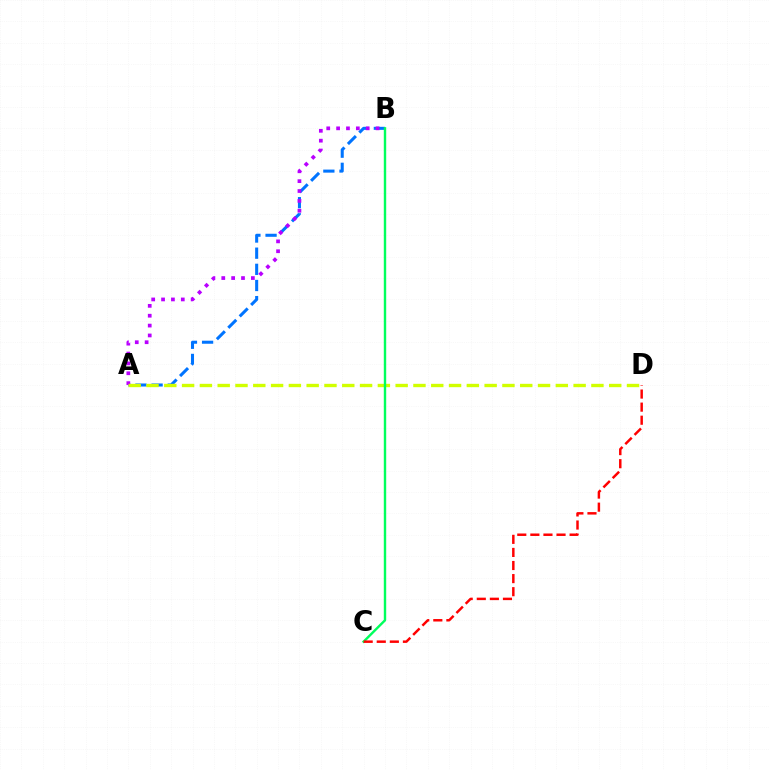{('A', 'B'): [{'color': '#0074ff', 'line_style': 'dashed', 'thickness': 2.19}, {'color': '#b900ff', 'line_style': 'dotted', 'thickness': 2.68}], ('A', 'D'): [{'color': '#d1ff00', 'line_style': 'dashed', 'thickness': 2.42}], ('B', 'C'): [{'color': '#00ff5c', 'line_style': 'solid', 'thickness': 1.73}], ('C', 'D'): [{'color': '#ff0000', 'line_style': 'dashed', 'thickness': 1.78}]}